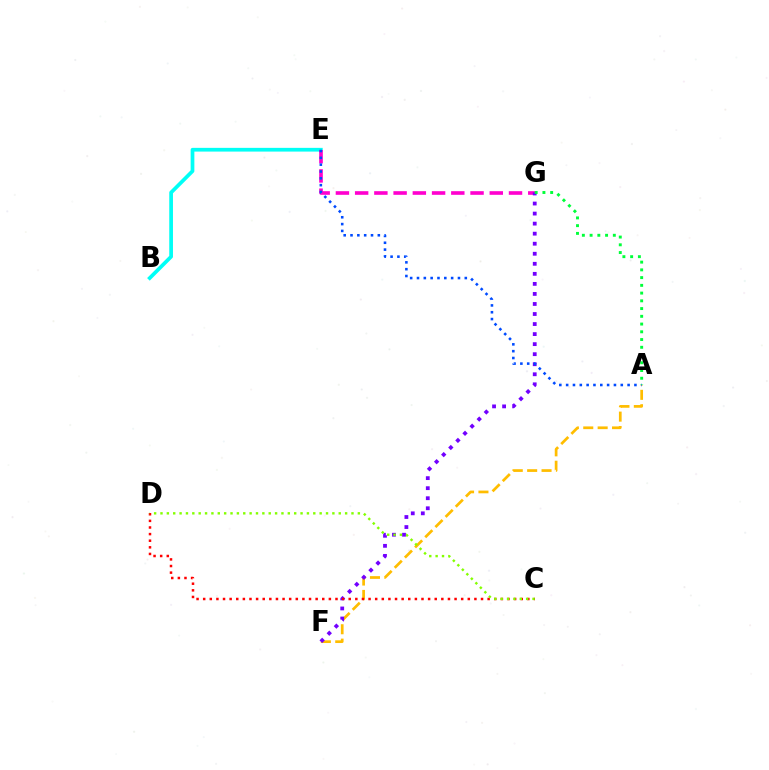{('A', 'F'): [{'color': '#ffbd00', 'line_style': 'dashed', 'thickness': 1.96}], ('B', 'E'): [{'color': '#00fff6', 'line_style': 'solid', 'thickness': 2.68}], ('E', 'G'): [{'color': '#ff00cf', 'line_style': 'dashed', 'thickness': 2.61}], ('F', 'G'): [{'color': '#7200ff', 'line_style': 'dotted', 'thickness': 2.73}], ('C', 'D'): [{'color': '#ff0000', 'line_style': 'dotted', 'thickness': 1.8}, {'color': '#84ff00', 'line_style': 'dotted', 'thickness': 1.73}], ('A', 'E'): [{'color': '#004bff', 'line_style': 'dotted', 'thickness': 1.86}], ('A', 'G'): [{'color': '#00ff39', 'line_style': 'dotted', 'thickness': 2.1}]}